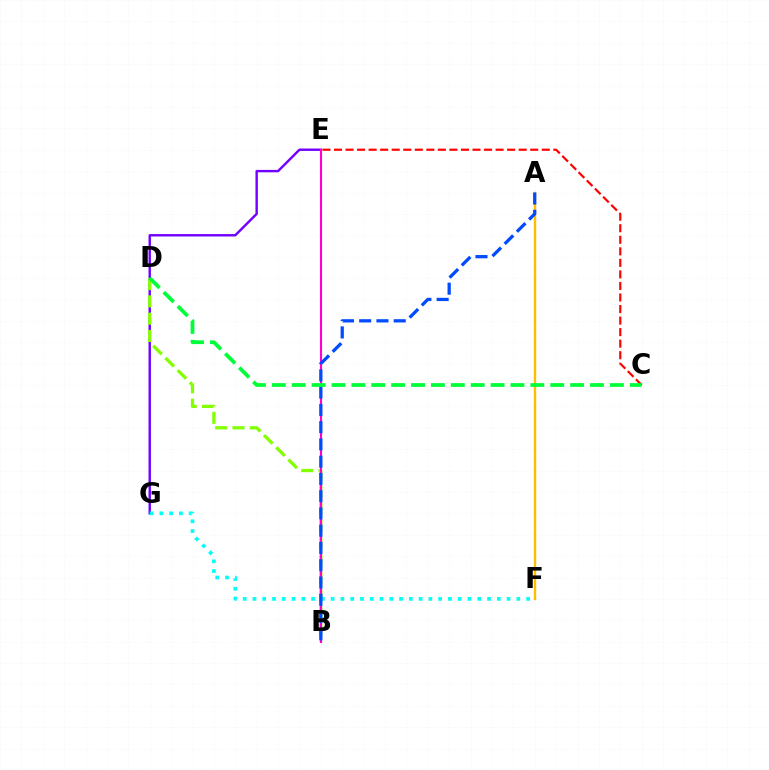{('E', 'G'): [{'color': '#7200ff', 'line_style': 'solid', 'thickness': 1.74}], ('A', 'F'): [{'color': '#ffbd00', 'line_style': 'solid', 'thickness': 1.71}], ('B', 'D'): [{'color': '#84ff00', 'line_style': 'dashed', 'thickness': 2.35}], ('F', 'G'): [{'color': '#00fff6', 'line_style': 'dotted', 'thickness': 2.66}], ('B', 'E'): [{'color': '#ff00cf', 'line_style': 'solid', 'thickness': 1.51}], ('A', 'B'): [{'color': '#004bff', 'line_style': 'dashed', 'thickness': 2.35}], ('C', 'E'): [{'color': '#ff0000', 'line_style': 'dashed', 'thickness': 1.57}], ('C', 'D'): [{'color': '#00ff39', 'line_style': 'dashed', 'thickness': 2.7}]}